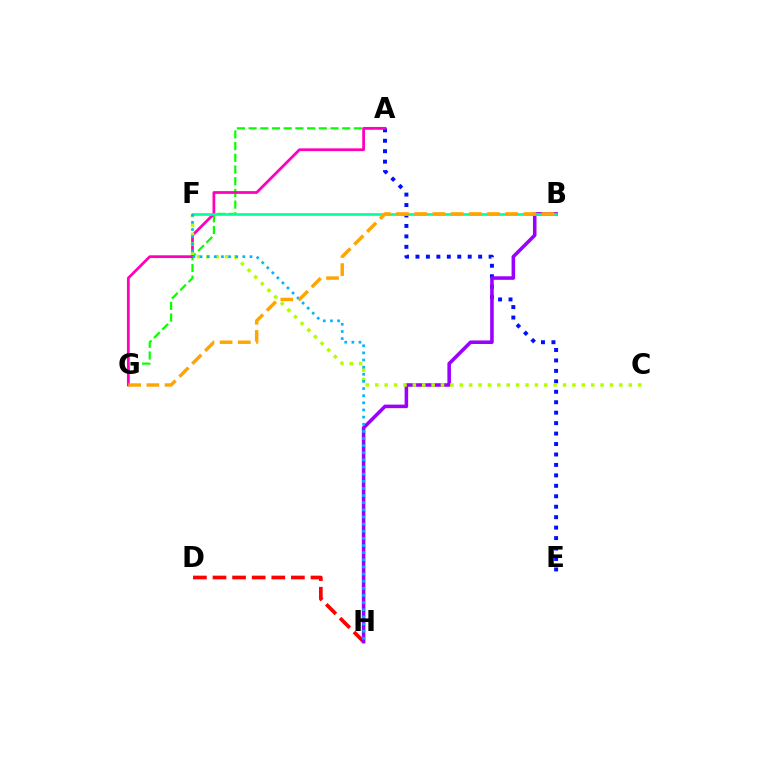{('A', 'E'): [{'color': '#0010ff', 'line_style': 'dotted', 'thickness': 2.84}], ('D', 'H'): [{'color': '#ff0000', 'line_style': 'dashed', 'thickness': 2.66}], ('A', 'G'): [{'color': '#08ff00', 'line_style': 'dashed', 'thickness': 1.59}, {'color': '#ff00bd', 'line_style': 'solid', 'thickness': 1.99}], ('B', 'H'): [{'color': '#9b00ff', 'line_style': 'solid', 'thickness': 2.56}], ('C', 'F'): [{'color': '#b3ff00', 'line_style': 'dotted', 'thickness': 2.55}], ('B', 'F'): [{'color': '#00ff9d', 'line_style': 'solid', 'thickness': 1.91}], ('F', 'H'): [{'color': '#00b5ff', 'line_style': 'dotted', 'thickness': 1.94}], ('B', 'G'): [{'color': '#ffa500', 'line_style': 'dashed', 'thickness': 2.47}]}